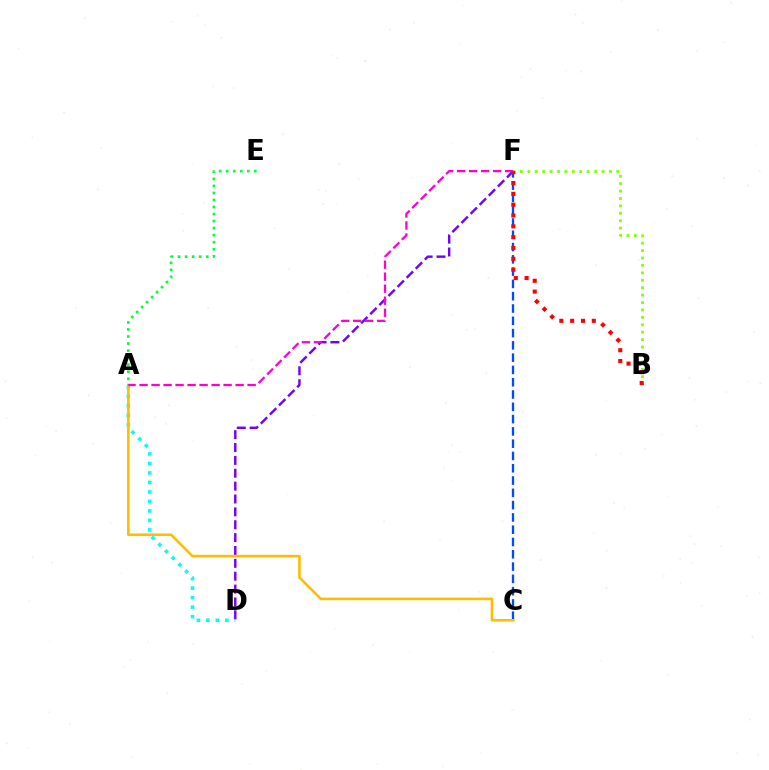{('A', 'D'): [{'color': '#00fff6', 'line_style': 'dotted', 'thickness': 2.58}], ('D', 'F'): [{'color': '#7200ff', 'line_style': 'dashed', 'thickness': 1.75}], ('B', 'F'): [{'color': '#84ff00', 'line_style': 'dotted', 'thickness': 2.01}, {'color': '#ff0000', 'line_style': 'dotted', 'thickness': 2.94}], ('C', 'F'): [{'color': '#004bff', 'line_style': 'dashed', 'thickness': 1.67}], ('A', 'C'): [{'color': '#ffbd00', 'line_style': 'solid', 'thickness': 1.87}], ('A', 'E'): [{'color': '#00ff39', 'line_style': 'dotted', 'thickness': 1.91}], ('A', 'F'): [{'color': '#ff00cf', 'line_style': 'dashed', 'thickness': 1.63}]}